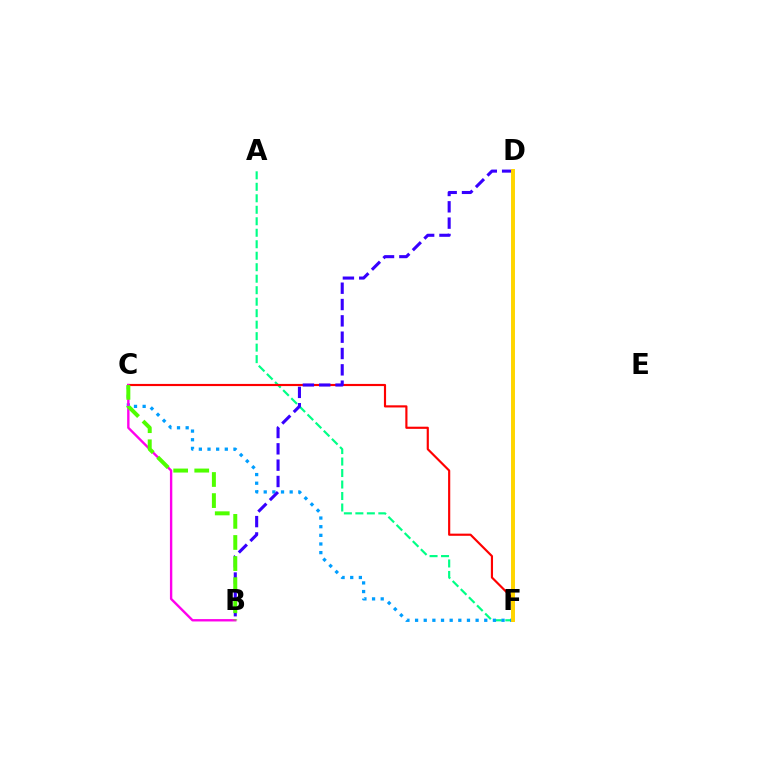{('A', 'F'): [{'color': '#00ff86', 'line_style': 'dashed', 'thickness': 1.56}], ('C', 'F'): [{'color': '#009eff', 'line_style': 'dotted', 'thickness': 2.35}, {'color': '#ff0000', 'line_style': 'solid', 'thickness': 1.55}], ('B', 'C'): [{'color': '#ff00ed', 'line_style': 'solid', 'thickness': 1.71}, {'color': '#4fff00', 'line_style': 'dashed', 'thickness': 2.87}], ('B', 'D'): [{'color': '#3700ff', 'line_style': 'dashed', 'thickness': 2.22}], ('D', 'F'): [{'color': '#ffd500', 'line_style': 'solid', 'thickness': 2.84}]}